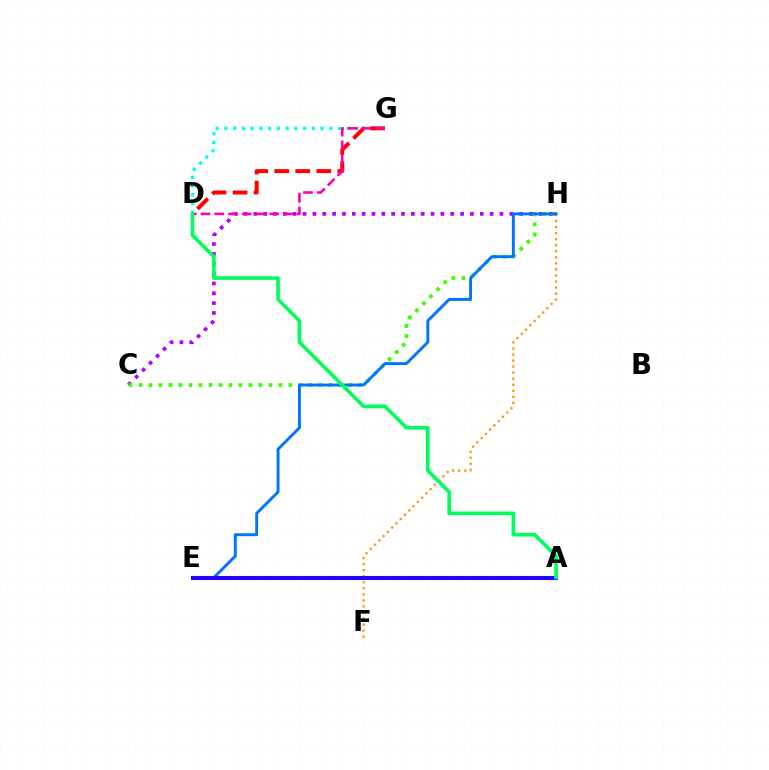{('C', 'H'): [{'color': '#b900ff', 'line_style': 'dotted', 'thickness': 2.67}, {'color': '#3dff00', 'line_style': 'dotted', 'thickness': 2.72}], ('D', 'G'): [{'color': '#00fff6', 'line_style': 'dotted', 'thickness': 2.37}, {'color': '#ff0000', 'line_style': 'dashed', 'thickness': 2.86}, {'color': '#ff00ac', 'line_style': 'dashed', 'thickness': 1.87}], ('A', 'E'): [{'color': '#d1ff00', 'line_style': 'solid', 'thickness': 1.53}, {'color': '#2500ff', 'line_style': 'solid', 'thickness': 2.94}], ('F', 'H'): [{'color': '#ff9400', 'line_style': 'dotted', 'thickness': 1.64}], ('E', 'H'): [{'color': '#0074ff', 'line_style': 'solid', 'thickness': 2.09}], ('A', 'D'): [{'color': '#00ff5c', 'line_style': 'solid', 'thickness': 2.62}]}